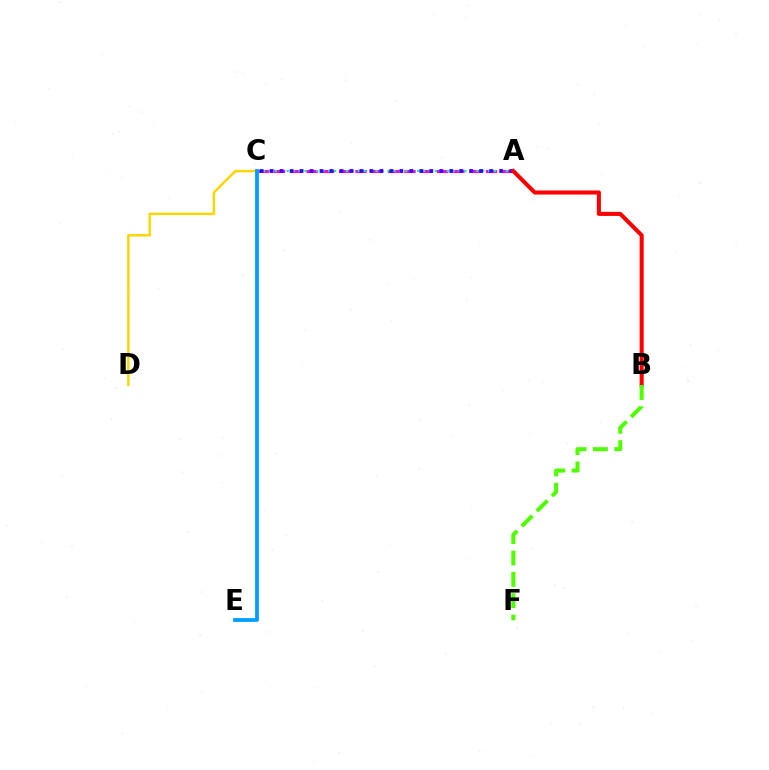{('A', 'C'): [{'color': '#ff00ed', 'line_style': 'dashed', 'thickness': 2.22}, {'color': '#00ff86', 'line_style': 'dotted', 'thickness': 1.61}, {'color': '#3700ff', 'line_style': 'dotted', 'thickness': 2.71}], ('C', 'D'): [{'color': '#ffd500', 'line_style': 'solid', 'thickness': 1.76}], ('C', 'E'): [{'color': '#009eff', 'line_style': 'solid', 'thickness': 2.72}], ('A', 'B'): [{'color': '#ff0000', 'line_style': 'solid', 'thickness': 2.92}], ('B', 'F'): [{'color': '#4fff00', 'line_style': 'dashed', 'thickness': 2.9}]}